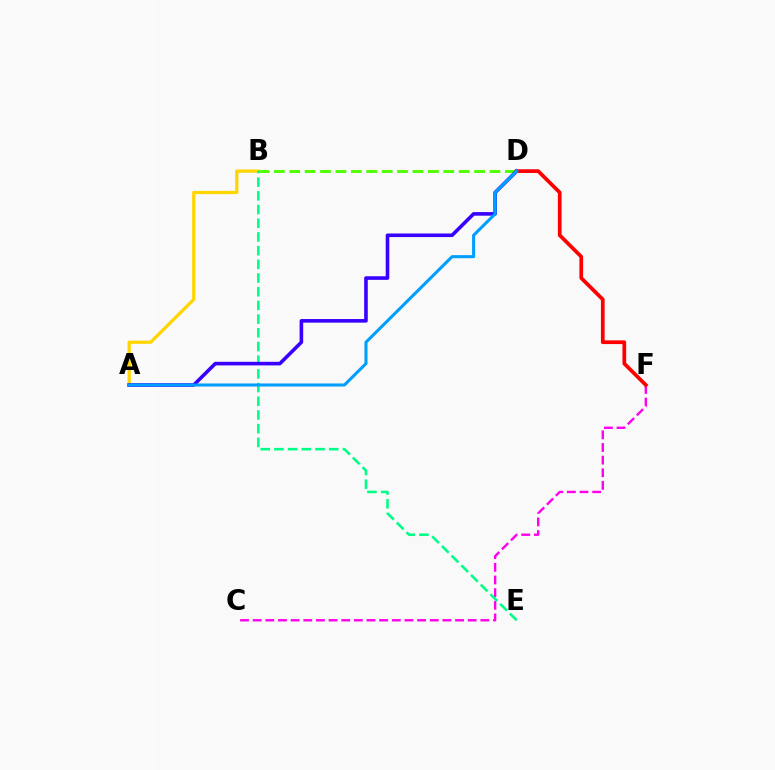{('C', 'F'): [{'color': '#ff00ed', 'line_style': 'dashed', 'thickness': 1.72}], ('A', 'B'): [{'color': '#ffd500', 'line_style': 'solid', 'thickness': 2.34}], ('B', 'D'): [{'color': '#4fff00', 'line_style': 'dashed', 'thickness': 2.09}], ('B', 'E'): [{'color': '#00ff86', 'line_style': 'dashed', 'thickness': 1.86}], ('A', 'D'): [{'color': '#3700ff', 'line_style': 'solid', 'thickness': 2.58}, {'color': '#009eff', 'line_style': 'solid', 'thickness': 2.2}], ('D', 'F'): [{'color': '#ff0000', 'line_style': 'solid', 'thickness': 2.67}]}